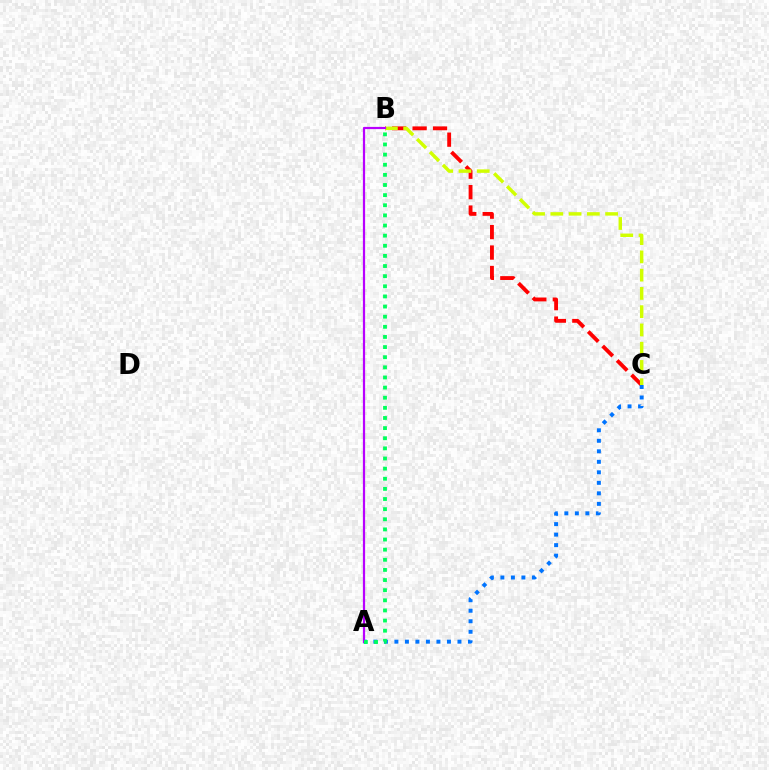{('B', 'C'): [{'color': '#ff0000', 'line_style': 'dashed', 'thickness': 2.78}, {'color': '#d1ff00', 'line_style': 'dashed', 'thickness': 2.48}], ('A', 'C'): [{'color': '#0074ff', 'line_style': 'dotted', 'thickness': 2.86}], ('A', 'B'): [{'color': '#b900ff', 'line_style': 'solid', 'thickness': 1.6}, {'color': '#00ff5c', 'line_style': 'dotted', 'thickness': 2.75}]}